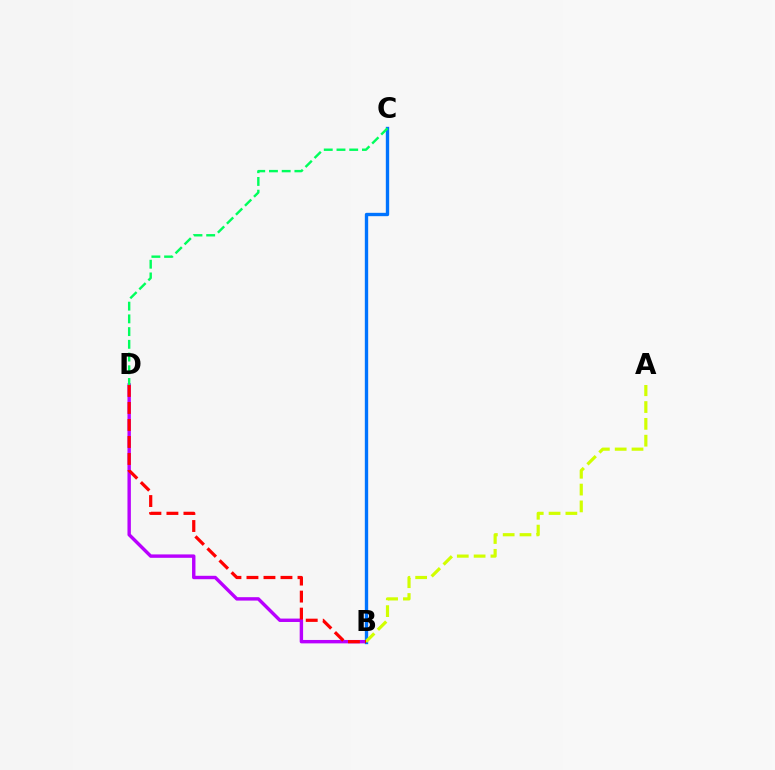{('B', 'D'): [{'color': '#b900ff', 'line_style': 'solid', 'thickness': 2.45}, {'color': '#ff0000', 'line_style': 'dashed', 'thickness': 2.31}], ('B', 'C'): [{'color': '#0074ff', 'line_style': 'solid', 'thickness': 2.41}], ('C', 'D'): [{'color': '#00ff5c', 'line_style': 'dashed', 'thickness': 1.73}], ('A', 'B'): [{'color': '#d1ff00', 'line_style': 'dashed', 'thickness': 2.28}]}